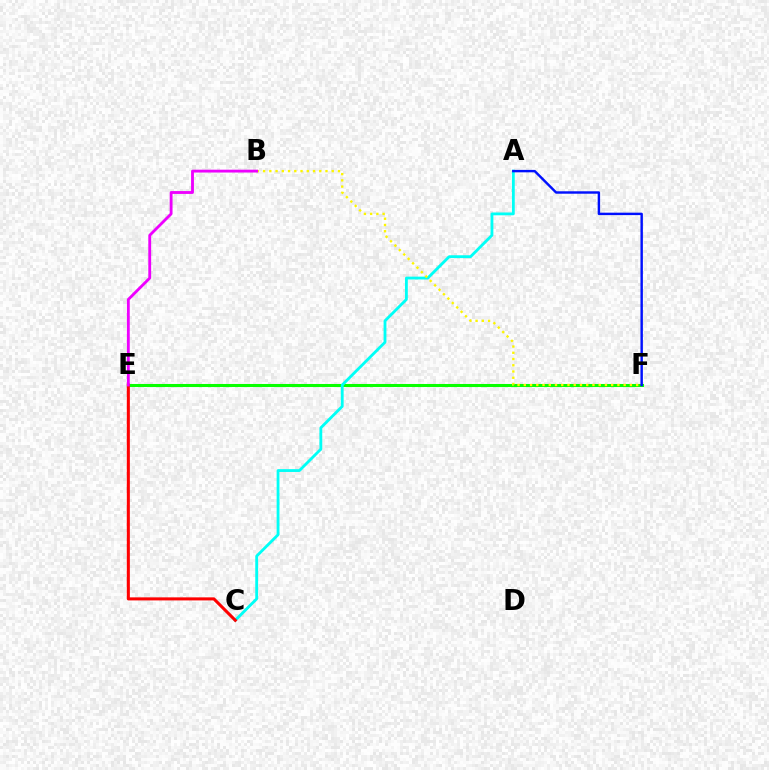{('E', 'F'): [{'color': '#08ff00', 'line_style': 'solid', 'thickness': 2.2}], ('A', 'C'): [{'color': '#00fff6', 'line_style': 'solid', 'thickness': 2.03}], ('C', 'E'): [{'color': '#ff0000', 'line_style': 'solid', 'thickness': 2.2}], ('A', 'F'): [{'color': '#0010ff', 'line_style': 'solid', 'thickness': 1.75}], ('B', 'F'): [{'color': '#fcf500', 'line_style': 'dotted', 'thickness': 1.7}], ('B', 'E'): [{'color': '#ee00ff', 'line_style': 'solid', 'thickness': 2.05}]}